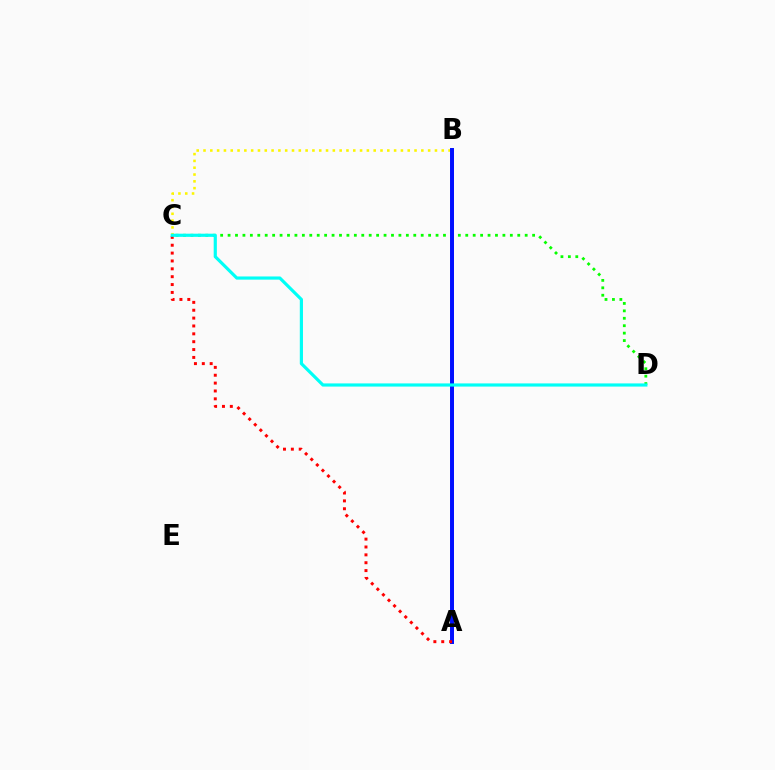{('C', 'D'): [{'color': '#08ff00', 'line_style': 'dotted', 'thickness': 2.02}, {'color': '#00fff6', 'line_style': 'solid', 'thickness': 2.28}], ('A', 'B'): [{'color': '#ee00ff', 'line_style': 'solid', 'thickness': 1.82}, {'color': '#0010ff', 'line_style': 'solid', 'thickness': 2.85}], ('B', 'C'): [{'color': '#fcf500', 'line_style': 'dotted', 'thickness': 1.85}], ('A', 'C'): [{'color': '#ff0000', 'line_style': 'dotted', 'thickness': 2.14}]}